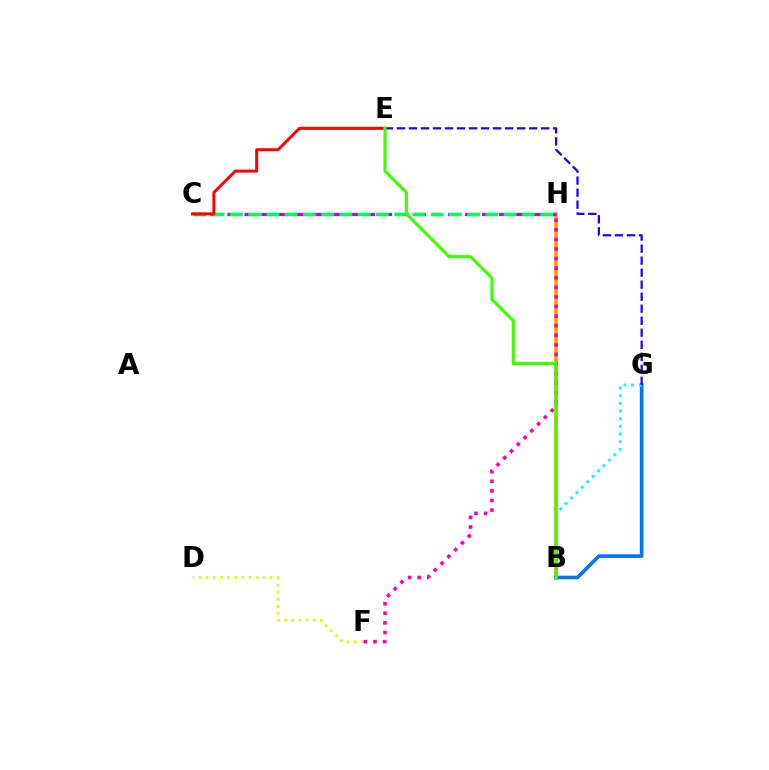{('B', 'H'): [{'color': '#ff9400', 'line_style': 'solid', 'thickness': 2.53}], ('D', 'F'): [{'color': '#d1ff00', 'line_style': 'dotted', 'thickness': 1.94}], ('F', 'H'): [{'color': '#ff00ac', 'line_style': 'dotted', 'thickness': 2.61}], ('C', 'H'): [{'color': '#b900ff', 'line_style': 'dashed', 'thickness': 2.31}, {'color': '#00ff5c', 'line_style': 'dashed', 'thickness': 2.48}], ('B', 'G'): [{'color': '#0074ff', 'line_style': 'solid', 'thickness': 2.6}, {'color': '#00fff6', 'line_style': 'dotted', 'thickness': 2.08}], ('C', 'E'): [{'color': '#ff0000', 'line_style': 'solid', 'thickness': 2.15}], ('E', 'G'): [{'color': '#2500ff', 'line_style': 'dashed', 'thickness': 1.63}], ('B', 'E'): [{'color': '#3dff00', 'line_style': 'solid', 'thickness': 2.26}]}